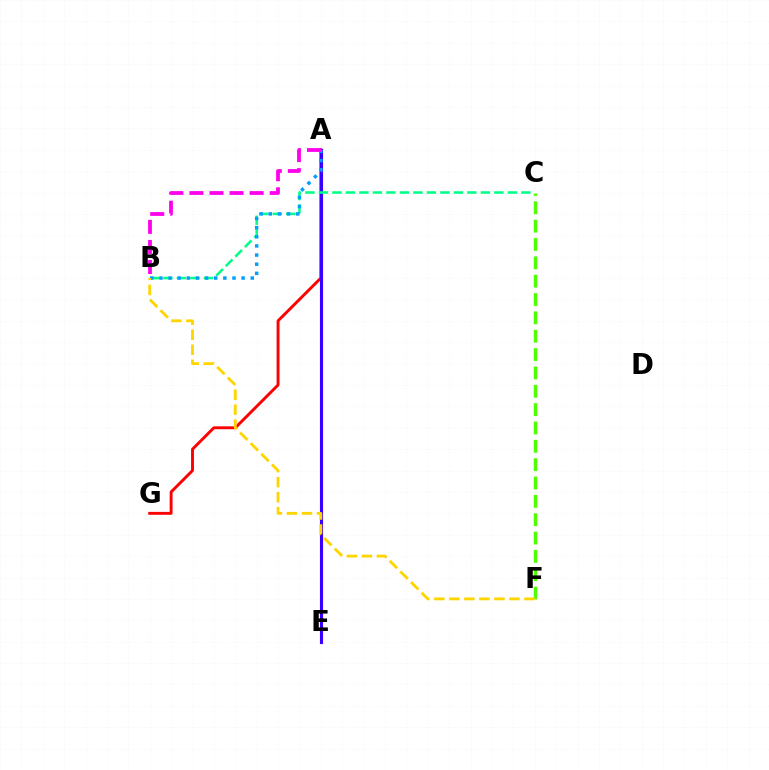{('A', 'G'): [{'color': '#ff0000', 'line_style': 'solid', 'thickness': 2.09}], ('A', 'E'): [{'color': '#3700ff', 'line_style': 'solid', 'thickness': 2.24}], ('C', 'F'): [{'color': '#4fff00', 'line_style': 'dashed', 'thickness': 2.49}], ('B', 'C'): [{'color': '#00ff86', 'line_style': 'dashed', 'thickness': 1.83}], ('A', 'B'): [{'color': '#009eff', 'line_style': 'dotted', 'thickness': 2.48}, {'color': '#ff00ed', 'line_style': 'dashed', 'thickness': 2.73}], ('B', 'F'): [{'color': '#ffd500', 'line_style': 'dashed', 'thickness': 2.04}]}